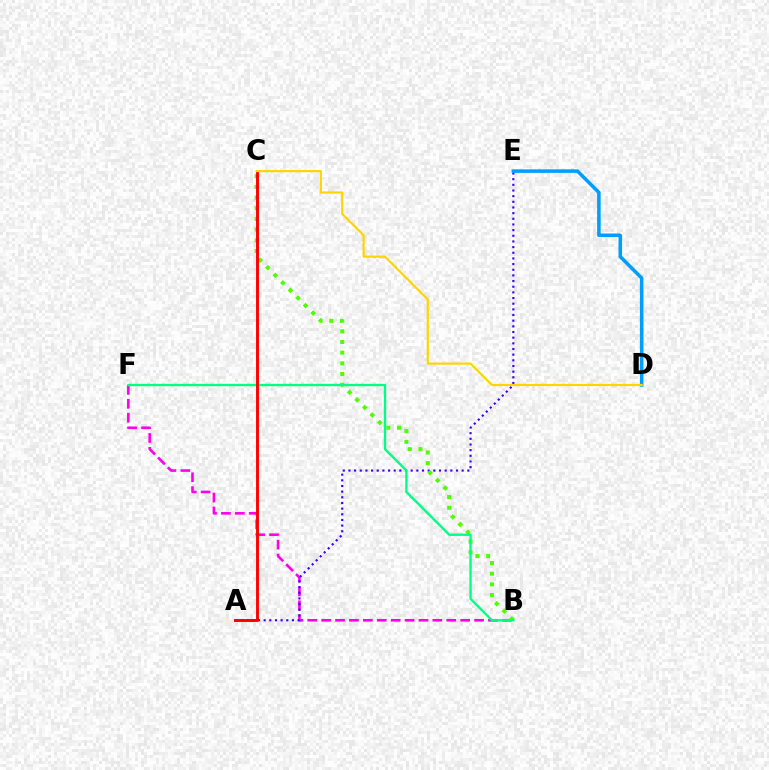{('B', 'F'): [{'color': '#ff00ed', 'line_style': 'dashed', 'thickness': 1.89}, {'color': '#00ff86', 'line_style': 'solid', 'thickness': 1.69}], ('A', 'E'): [{'color': '#3700ff', 'line_style': 'dotted', 'thickness': 1.54}], ('D', 'E'): [{'color': '#009eff', 'line_style': 'solid', 'thickness': 2.55}], ('B', 'C'): [{'color': '#4fff00', 'line_style': 'dotted', 'thickness': 2.9}], ('A', 'C'): [{'color': '#ff0000', 'line_style': 'solid', 'thickness': 2.09}], ('C', 'D'): [{'color': '#ffd500', 'line_style': 'solid', 'thickness': 1.56}]}